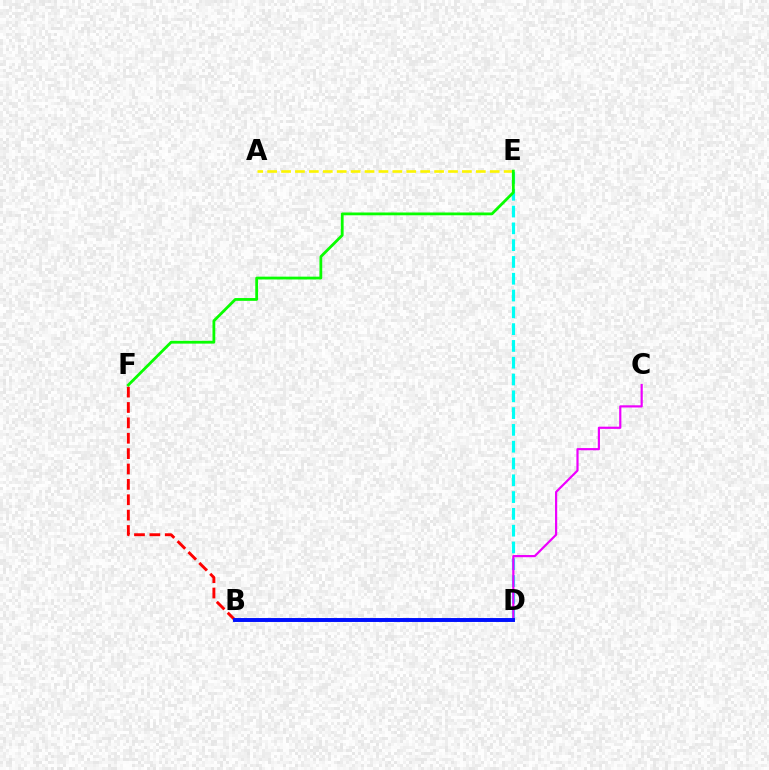{('B', 'F'): [{'color': '#ff0000', 'line_style': 'dashed', 'thickness': 2.09}], ('D', 'E'): [{'color': '#00fff6', 'line_style': 'dashed', 'thickness': 2.28}], ('C', 'D'): [{'color': '#ee00ff', 'line_style': 'solid', 'thickness': 1.58}], ('A', 'E'): [{'color': '#fcf500', 'line_style': 'dashed', 'thickness': 1.89}], ('B', 'D'): [{'color': '#0010ff', 'line_style': 'solid', 'thickness': 2.83}], ('E', 'F'): [{'color': '#08ff00', 'line_style': 'solid', 'thickness': 2.01}]}